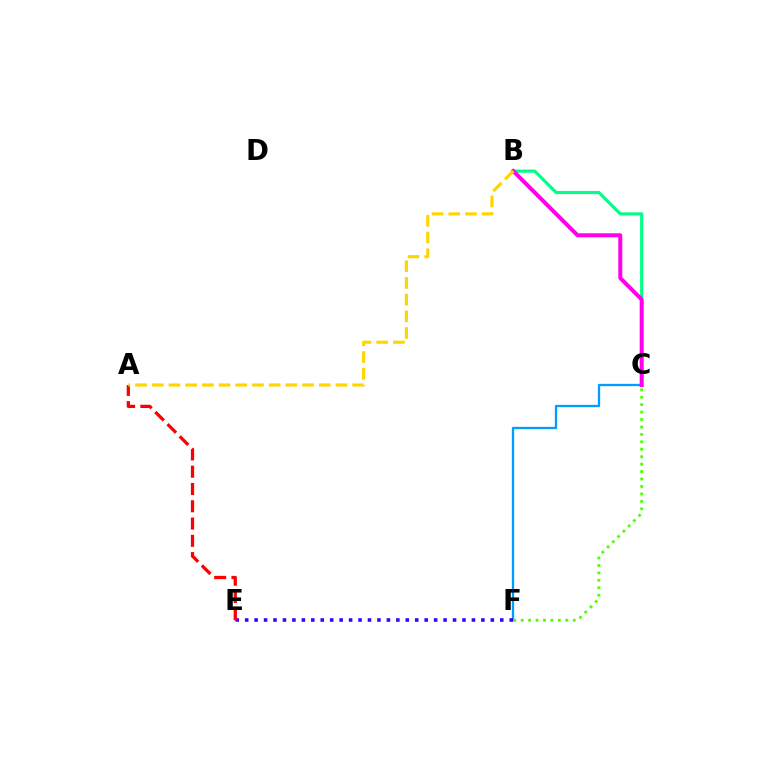{('B', 'C'): [{'color': '#00ff86', 'line_style': 'solid', 'thickness': 2.25}, {'color': '#ff00ed', 'line_style': 'solid', 'thickness': 2.87}], ('C', 'F'): [{'color': '#009eff', 'line_style': 'solid', 'thickness': 1.66}, {'color': '#4fff00', 'line_style': 'dotted', 'thickness': 2.02}], ('E', 'F'): [{'color': '#3700ff', 'line_style': 'dotted', 'thickness': 2.57}], ('A', 'E'): [{'color': '#ff0000', 'line_style': 'dashed', 'thickness': 2.35}], ('A', 'B'): [{'color': '#ffd500', 'line_style': 'dashed', 'thickness': 2.27}]}